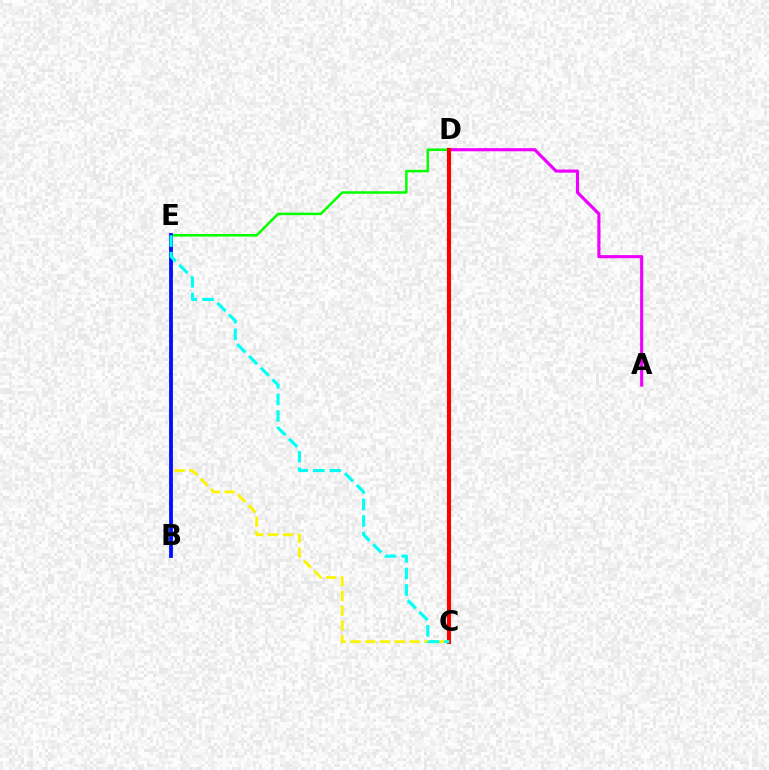{('D', 'E'): [{'color': '#08ff00', 'line_style': 'solid', 'thickness': 1.83}], ('A', 'D'): [{'color': '#ee00ff', 'line_style': 'solid', 'thickness': 2.25}], ('C', 'D'): [{'color': '#ff0000', 'line_style': 'solid', 'thickness': 2.96}], ('C', 'E'): [{'color': '#fcf500', 'line_style': 'dashed', 'thickness': 2.0}, {'color': '#00fff6', 'line_style': 'dashed', 'thickness': 2.25}], ('B', 'E'): [{'color': '#0010ff', 'line_style': 'solid', 'thickness': 2.74}]}